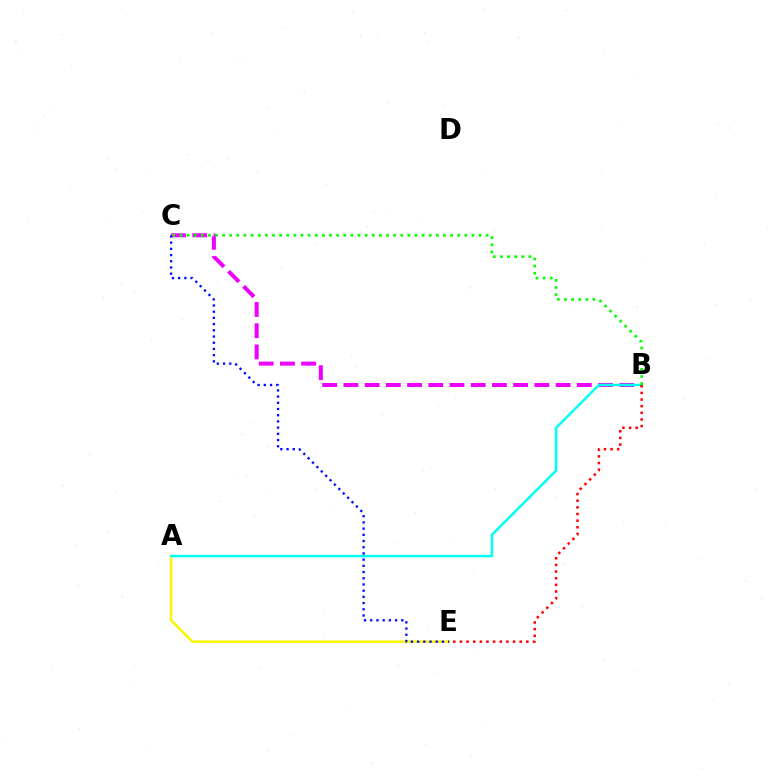{('A', 'E'): [{'color': '#fcf500', 'line_style': 'solid', 'thickness': 1.8}], ('B', 'C'): [{'color': '#ee00ff', 'line_style': 'dashed', 'thickness': 2.88}, {'color': '#08ff00', 'line_style': 'dotted', 'thickness': 1.94}], ('A', 'B'): [{'color': '#00fff6', 'line_style': 'solid', 'thickness': 1.8}], ('C', 'E'): [{'color': '#0010ff', 'line_style': 'dotted', 'thickness': 1.69}], ('B', 'E'): [{'color': '#ff0000', 'line_style': 'dotted', 'thickness': 1.8}]}